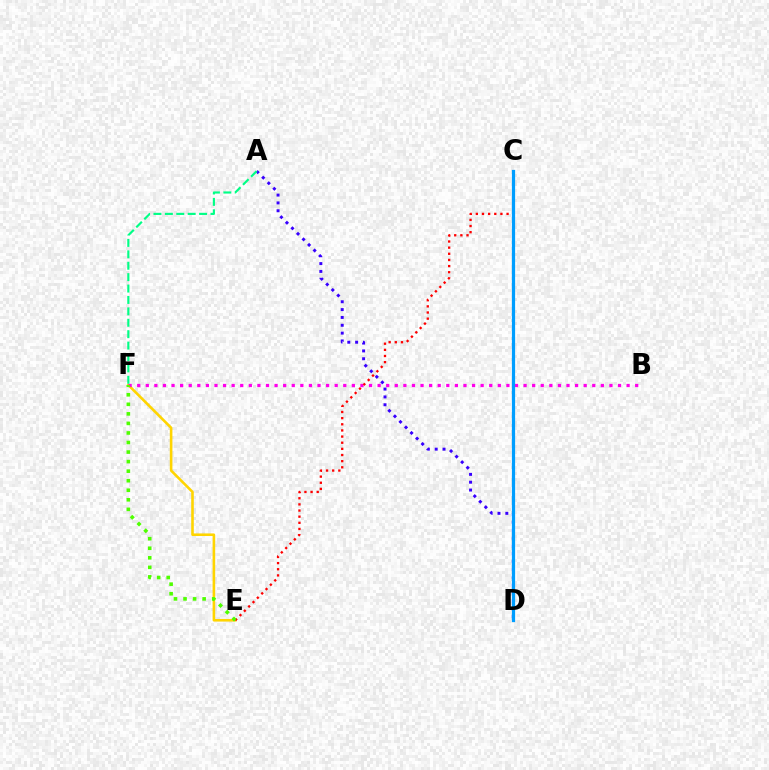{('E', 'F'): [{'color': '#ffd500', 'line_style': 'solid', 'thickness': 1.87}, {'color': '#4fff00', 'line_style': 'dotted', 'thickness': 2.59}], ('B', 'F'): [{'color': '#ff00ed', 'line_style': 'dotted', 'thickness': 2.33}], ('C', 'E'): [{'color': '#ff0000', 'line_style': 'dotted', 'thickness': 1.67}], ('A', 'D'): [{'color': '#3700ff', 'line_style': 'dotted', 'thickness': 2.13}], ('C', 'D'): [{'color': '#009eff', 'line_style': 'solid', 'thickness': 2.32}], ('A', 'F'): [{'color': '#00ff86', 'line_style': 'dashed', 'thickness': 1.55}]}